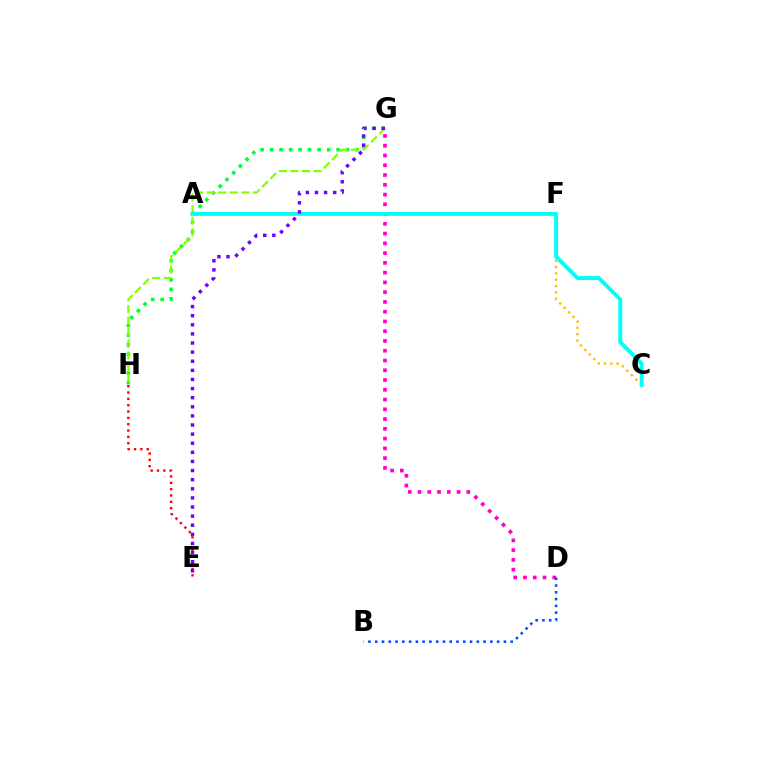{('G', 'H'): [{'color': '#00ff39', 'line_style': 'dotted', 'thickness': 2.58}, {'color': '#84ff00', 'line_style': 'dashed', 'thickness': 1.57}], ('E', 'H'): [{'color': '#ff0000', 'line_style': 'dotted', 'thickness': 1.72}], ('D', 'G'): [{'color': '#ff00cf', 'line_style': 'dotted', 'thickness': 2.65}], ('C', 'F'): [{'color': '#ffbd00', 'line_style': 'dotted', 'thickness': 1.72}], ('A', 'C'): [{'color': '#00fff6', 'line_style': 'solid', 'thickness': 2.83}], ('B', 'D'): [{'color': '#004bff', 'line_style': 'dotted', 'thickness': 1.84}], ('E', 'G'): [{'color': '#7200ff', 'line_style': 'dotted', 'thickness': 2.48}]}